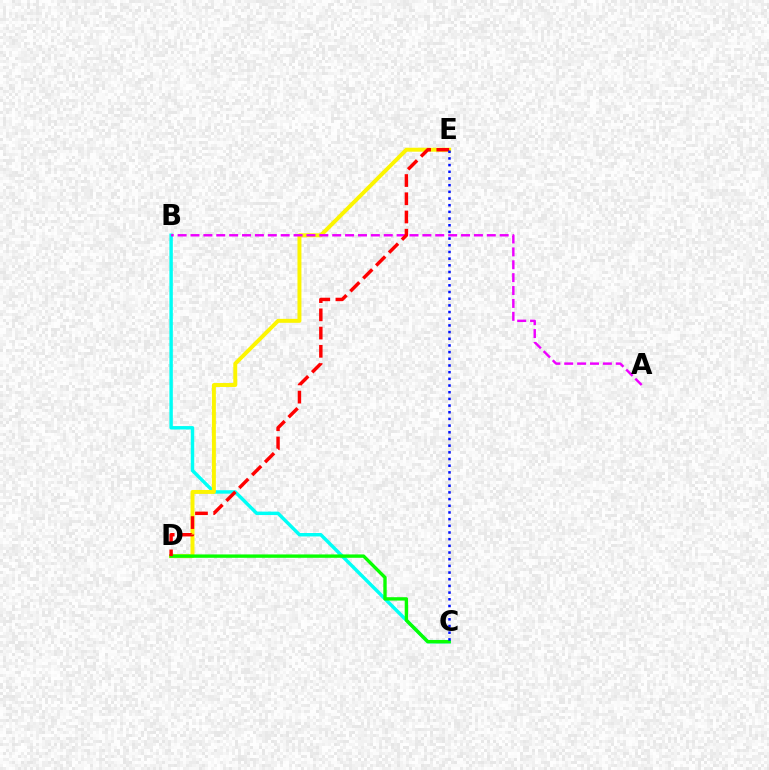{('B', 'C'): [{'color': '#00fff6', 'line_style': 'solid', 'thickness': 2.47}], ('D', 'E'): [{'color': '#fcf500', 'line_style': 'solid', 'thickness': 2.84}, {'color': '#ff0000', 'line_style': 'dashed', 'thickness': 2.48}], ('C', 'D'): [{'color': '#08ff00', 'line_style': 'solid', 'thickness': 2.43}], ('A', 'B'): [{'color': '#ee00ff', 'line_style': 'dashed', 'thickness': 1.75}], ('C', 'E'): [{'color': '#0010ff', 'line_style': 'dotted', 'thickness': 1.81}]}